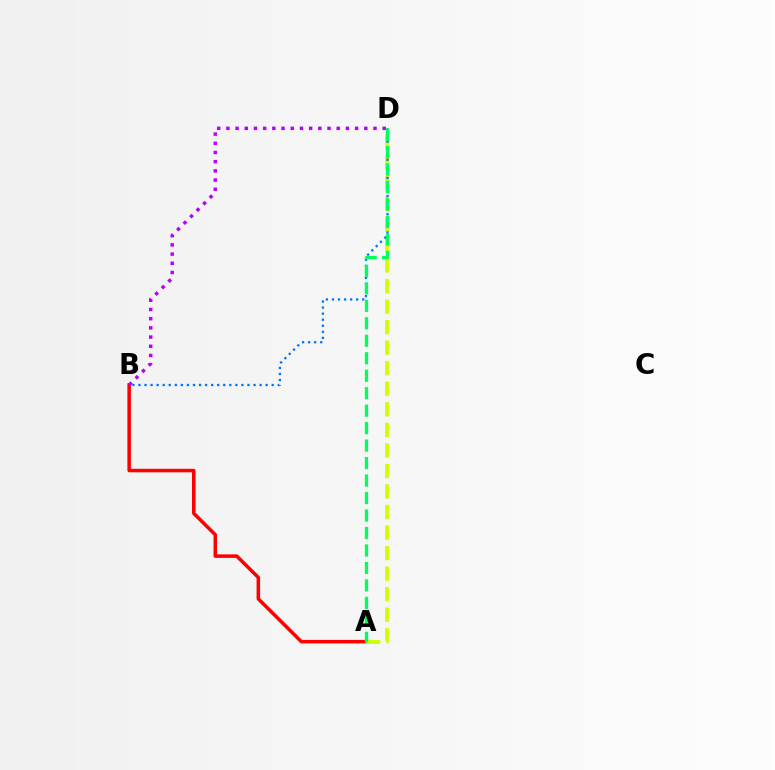{('A', 'B'): [{'color': '#ff0000', 'line_style': 'solid', 'thickness': 2.54}], ('A', 'D'): [{'color': '#d1ff00', 'line_style': 'dashed', 'thickness': 2.79}, {'color': '#00ff5c', 'line_style': 'dashed', 'thickness': 2.37}], ('B', 'D'): [{'color': '#0074ff', 'line_style': 'dotted', 'thickness': 1.65}, {'color': '#b900ff', 'line_style': 'dotted', 'thickness': 2.5}]}